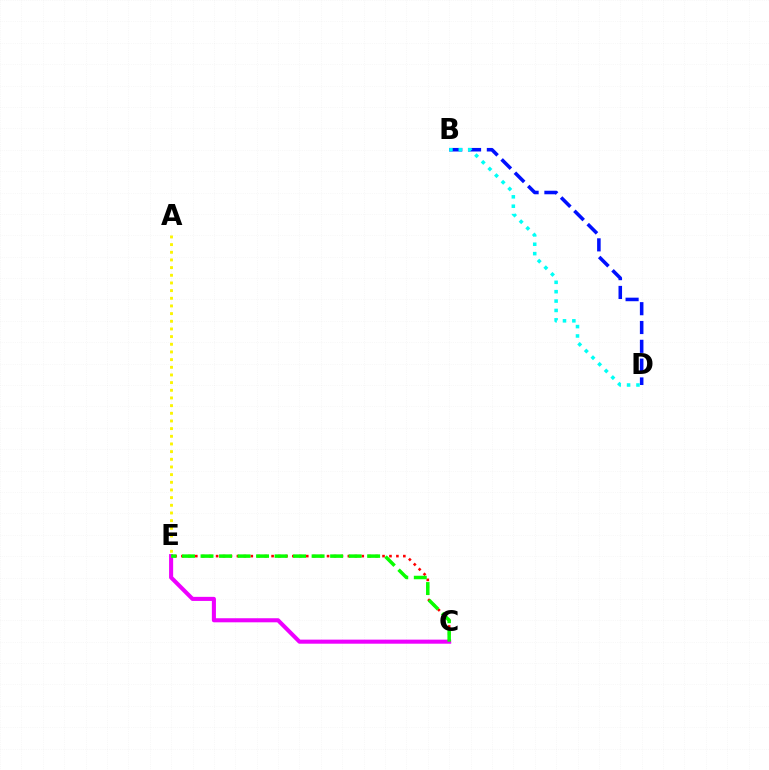{('C', 'E'): [{'color': '#ff0000', 'line_style': 'dotted', 'thickness': 1.88}, {'color': '#ee00ff', 'line_style': 'solid', 'thickness': 2.93}, {'color': '#08ff00', 'line_style': 'dashed', 'thickness': 2.51}], ('B', 'D'): [{'color': '#0010ff', 'line_style': 'dashed', 'thickness': 2.56}, {'color': '#00fff6', 'line_style': 'dotted', 'thickness': 2.55}], ('A', 'E'): [{'color': '#fcf500', 'line_style': 'dotted', 'thickness': 2.08}]}